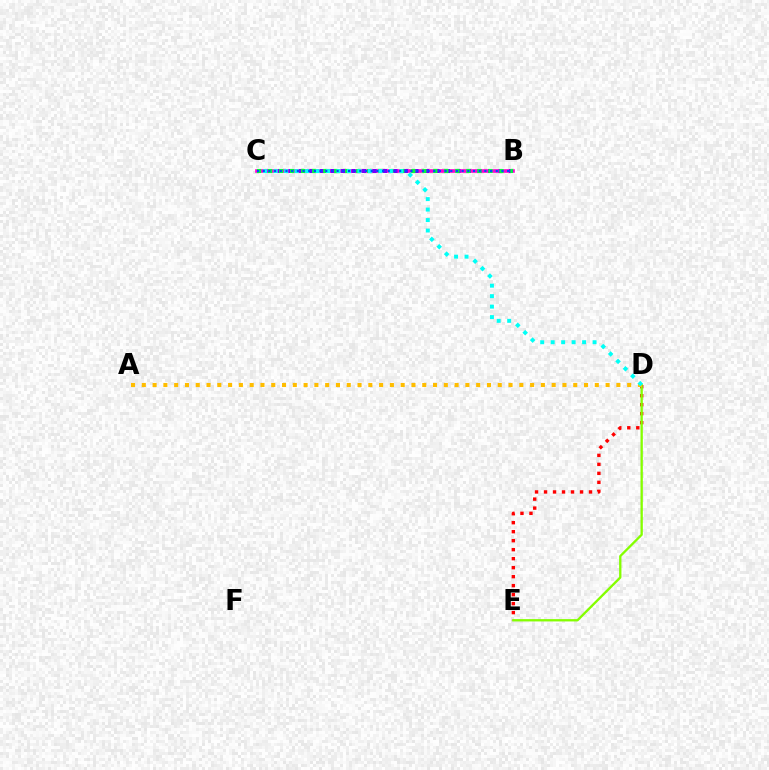{('D', 'E'): [{'color': '#ff0000', 'line_style': 'dotted', 'thickness': 2.44}, {'color': '#84ff00', 'line_style': 'solid', 'thickness': 1.67}], ('B', 'C'): [{'color': '#ff00cf', 'line_style': 'solid', 'thickness': 2.61}, {'color': '#7200ff', 'line_style': 'dotted', 'thickness': 2.85}, {'color': '#00ff39', 'line_style': 'dotted', 'thickness': 2.99}, {'color': '#004bff', 'line_style': 'dotted', 'thickness': 1.54}], ('A', 'D'): [{'color': '#ffbd00', 'line_style': 'dotted', 'thickness': 2.93}], ('C', 'D'): [{'color': '#00fff6', 'line_style': 'dotted', 'thickness': 2.85}]}